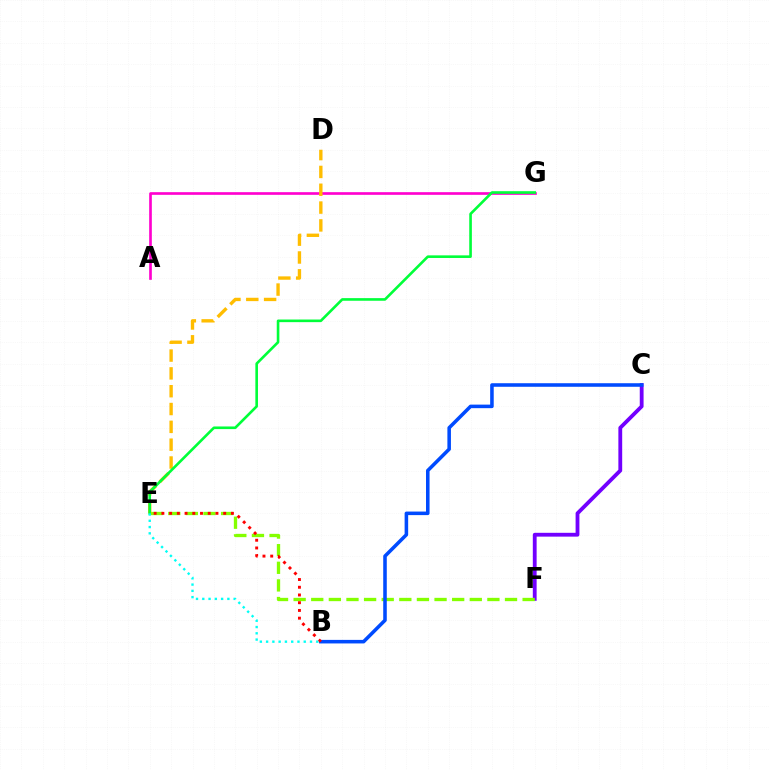{('C', 'F'): [{'color': '#7200ff', 'line_style': 'solid', 'thickness': 2.75}], ('E', 'F'): [{'color': '#84ff00', 'line_style': 'dashed', 'thickness': 2.39}], ('A', 'G'): [{'color': '#ff00cf', 'line_style': 'solid', 'thickness': 1.92}], ('B', 'C'): [{'color': '#004bff', 'line_style': 'solid', 'thickness': 2.56}], ('D', 'E'): [{'color': '#ffbd00', 'line_style': 'dashed', 'thickness': 2.42}], ('E', 'G'): [{'color': '#00ff39', 'line_style': 'solid', 'thickness': 1.89}], ('B', 'E'): [{'color': '#ff0000', 'line_style': 'dotted', 'thickness': 2.1}, {'color': '#00fff6', 'line_style': 'dotted', 'thickness': 1.7}]}